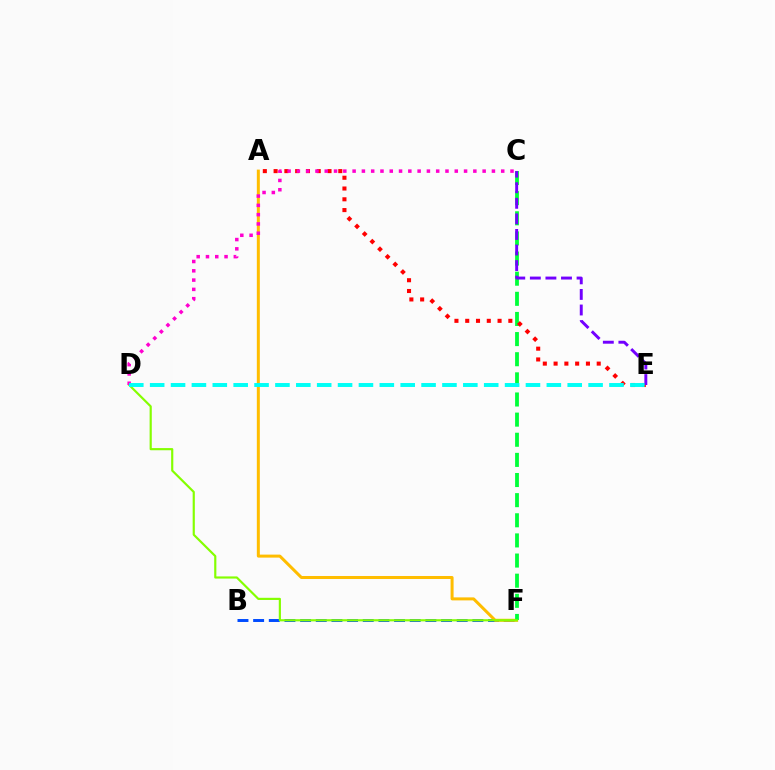{('B', 'F'): [{'color': '#004bff', 'line_style': 'dashed', 'thickness': 2.13}], ('A', 'F'): [{'color': '#ffbd00', 'line_style': 'solid', 'thickness': 2.17}], ('C', 'F'): [{'color': '#00ff39', 'line_style': 'dashed', 'thickness': 2.74}], ('D', 'F'): [{'color': '#84ff00', 'line_style': 'solid', 'thickness': 1.56}], ('A', 'E'): [{'color': '#ff0000', 'line_style': 'dotted', 'thickness': 2.93}], ('C', 'E'): [{'color': '#7200ff', 'line_style': 'dashed', 'thickness': 2.12}], ('C', 'D'): [{'color': '#ff00cf', 'line_style': 'dotted', 'thickness': 2.52}], ('D', 'E'): [{'color': '#00fff6', 'line_style': 'dashed', 'thickness': 2.84}]}